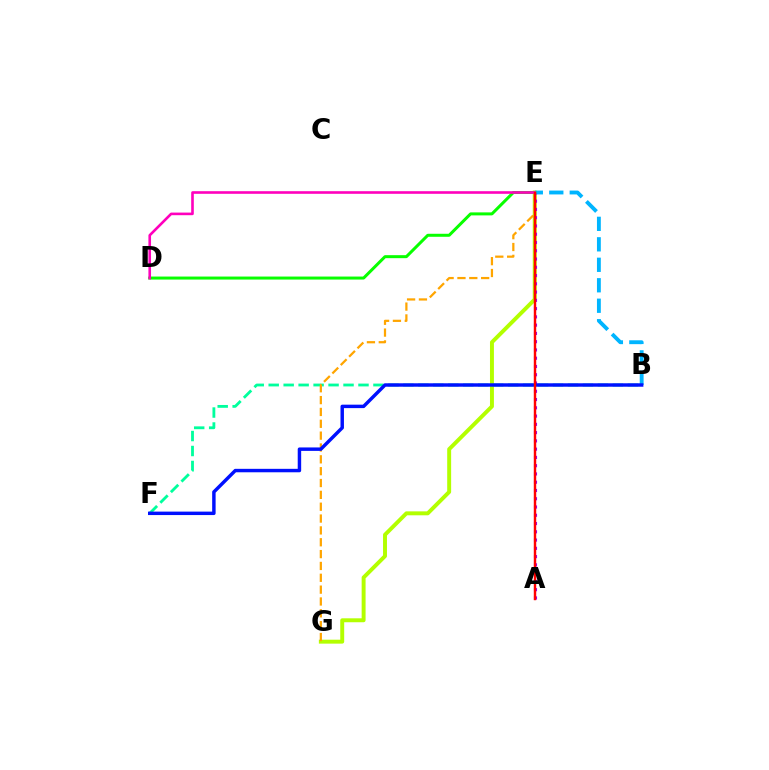{('E', 'G'): [{'color': '#b3ff00', 'line_style': 'solid', 'thickness': 2.83}, {'color': '#ffa500', 'line_style': 'dashed', 'thickness': 1.61}], ('B', 'F'): [{'color': '#00ff9d', 'line_style': 'dashed', 'thickness': 2.03}, {'color': '#0010ff', 'line_style': 'solid', 'thickness': 2.48}], ('B', 'E'): [{'color': '#00b5ff', 'line_style': 'dashed', 'thickness': 2.78}], ('A', 'E'): [{'color': '#9b00ff', 'line_style': 'dotted', 'thickness': 2.25}, {'color': '#ff0000', 'line_style': 'solid', 'thickness': 1.75}], ('D', 'E'): [{'color': '#08ff00', 'line_style': 'solid', 'thickness': 2.16}, {'color': '#ff00bd', 'line_style': 'solid', 'thickness': 1.88}]}